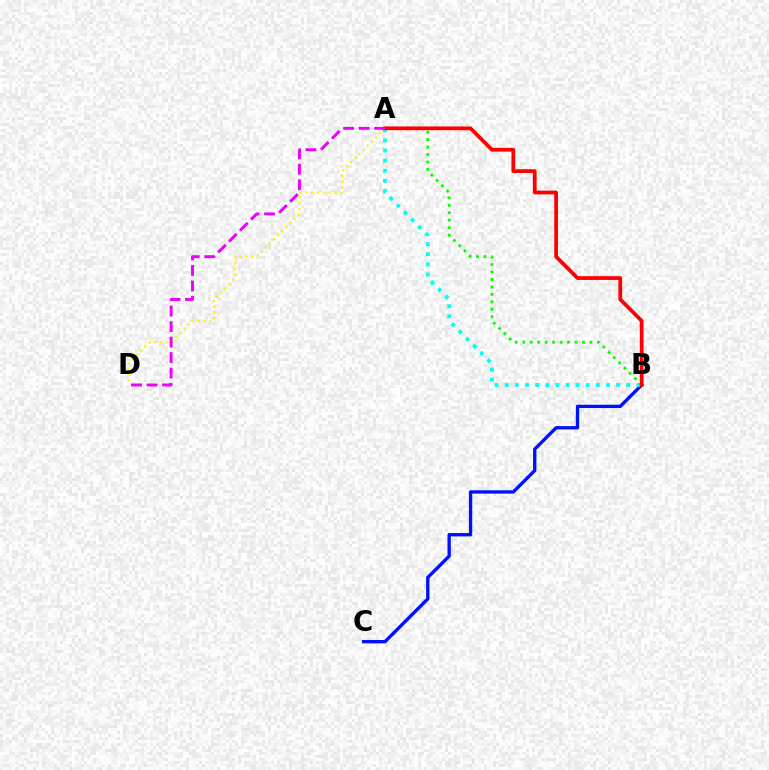{('A', 'D'): [{'color': '#fcf500', 'line_style': 'dotted', 'thickness': 1.59}, {'color': '#ee00ff', 'line_style': 'dashed', 'thickness': 2.11}], ('B', 'C'): [{'color': '#0010ff', 'line_style': 'solid', 'thickness': 2.4}], ('A', 'B'): [{'color': '#00fff6', 'line_style': 'dotted', 'thickness': 2.75}, {'color': '#08ff00', 'line_style': 'dotted', 'thickness': 2.03}, {'color': '#ff0000', 'line_style': 'solid', 'thickness': 2.71}]}